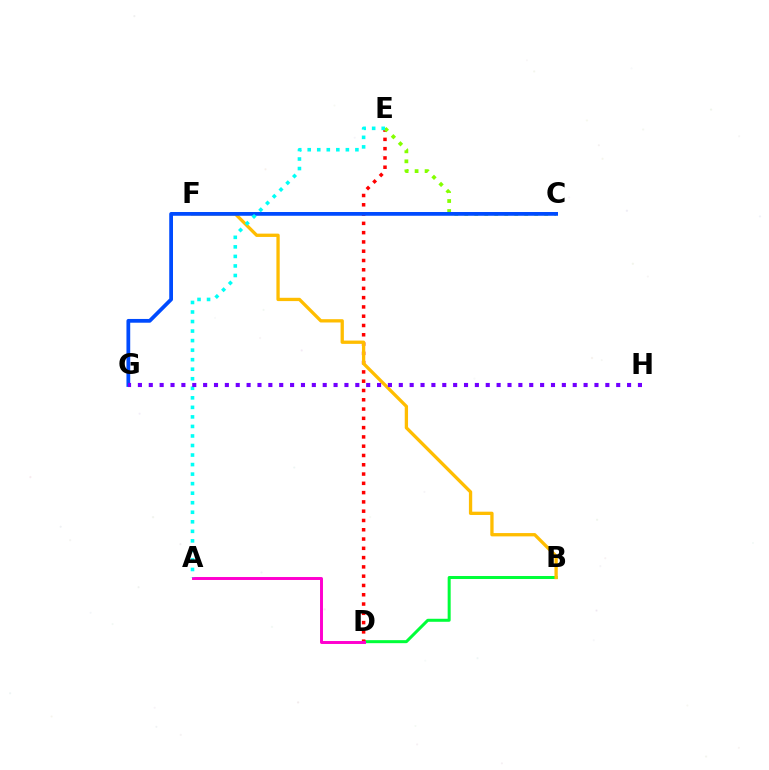{('B', 'D'): [{'color': '#00ff39', 'line_style': 'solid', 'thickness': 2.17}], ('D', 'E'): [{'color': '#ff0000', 'line_style': 'dotted', 'thickness': 2.52}], ('C', 'E'): [{'color': '#84ff00', 'line_style': 'dotted', 'thickness': 2.71}], ('B', 'F'): [{'color': '#ffbd00', 'line_style': 'solid', 'thickness': 2.38}], ('A', 'D'): [{'color': '#ff00cf', 'line_style': 'solid', 'thickness': 2.12}], ('C', 'G'): [{'color': '#004bff', 'line_style': 'solid', 'thickness': 2.71}], ('A', 'E'): [{'color': '#00fff6', 'line_style': 'dotted', 'thickness': 2.59}], ('G', 'H'): [{'color': '#7200ff', 'line_style': 'dotted', 'thickness': 2.95}]}